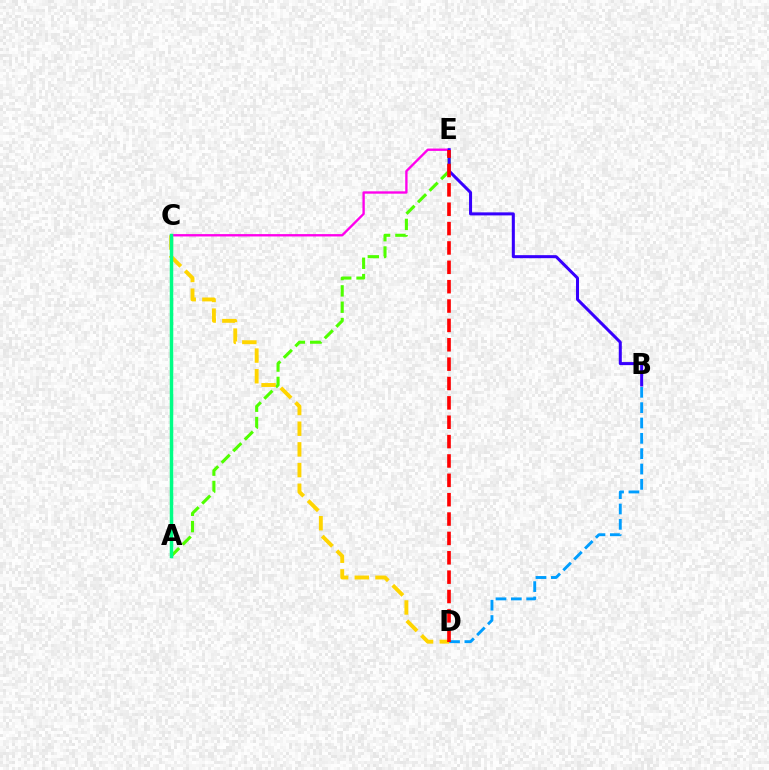{('B', 'D'): [{'color': '#009eff', 'line_style': 'dashed', 'thickness': 2.08}], ('C', 'E'): [{'color': '#ff00ed', 'line_style': 'solid', 'thickness': 1.69}], ('A', 'E'): [{'color': '#4fff00', 'line_style': 'dashed', 'thickness': 2.22}], ('B', 'E'): [{'color': '#3700ff', 'line_style': 'solid', 'thickness': 2.18}], ('C', 'D'): [{'color': '#ffd500', 'line_style': 'dashed', 'thickness': 2.81}], ('D', 'E'): [{'color': '#ff0000', 'line_style': 'dashed', 'thickness': 2.63}], ('A', 'C'): [{'color': '#00ff86', 'line_style': 'solid', 'thickness': 2.51}]}